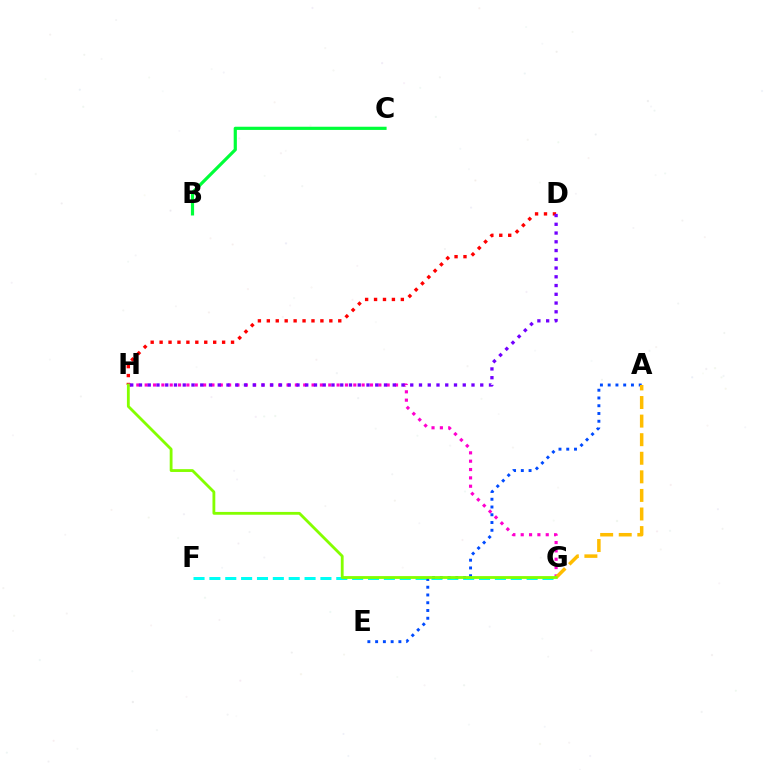{('D', 'H'): [{'color': '#ff0000', 'line_style': 'dotted', 'thickness': 2.43}, {'color': '#7200ff', 'line_style': 'dotted', 'thickness': 2.38}], ('F', 'G'): [{'color': '#00fff6', 'line_style': 'dashed', 'thickness': 2.15}], ('G', 'H'): [{'color': '#ff00cf', 'line_style': 'dotted', 'thickness': 2.27}, {'color': '#84ff00', 'line_style': 'solid', 'thickness': 2.03}], ('A', 'E'): [{'color': '#004bff', 'line_style': 'dotted', 'thickness': 2.11}], ('A', 'G'): [{'color': '#ffbd00', 'line_style': 'dashed', 'thickness': 2.52}], ('B', 'C'): [{'color': '#00ff39', 'line_style': 'solid', 'thickness': 2.29}]}